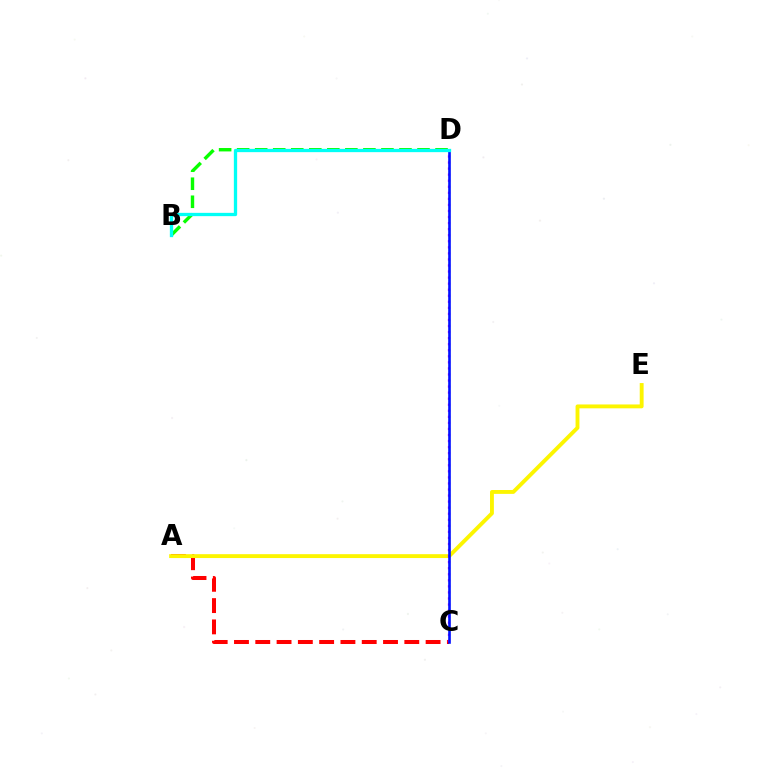{('B', 'D'): [{'color': '#08ff00', 'line_style': 'dashed', 'thickness': 2.45}, {'color': '#00fff6', 'line_style': 'solid', 'thickness': 2.37}], ('A', 'C'): [{'color': '#ff0000', 'line_style': 'dashed', 'thickness': 2.89}], ('A', 'E'): [{'color': '#fcf500', 'line_style': 'solid', 'thickness': 2.78}], ('C', 'D'): [{'color': '#ee00ff', 'line_style': 'dotted', 'thickness': 1.64}, {'color': '#0010ff', 'line_style': 'solid', 'thickness': 1.89}]}